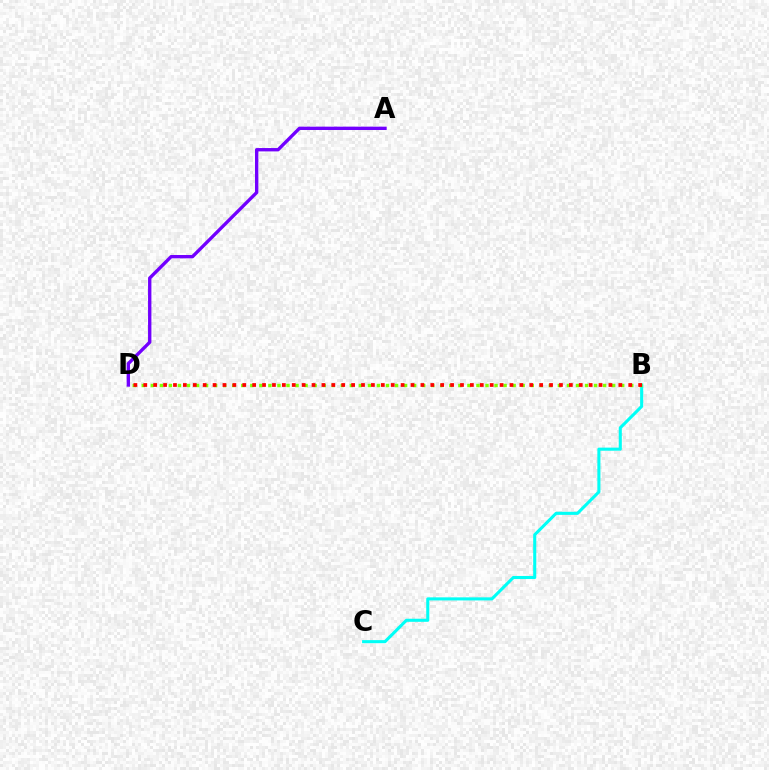{('B', 'C'): [{'color': '#00fff6', 'line_style': 'solid', 'thickness': 2.22}], ('B', 'D'): [{'color': '#84ff00', 'line_style': 'dotted', 'thickness': 2.46}, {'color': '#ff0000', 'line_style': 'dotted', 'thickness': 2.69}], ('A', 'D'): [{'color': '#7200ff', 'line_style': 'solid', 'thickness': 2.41}]}